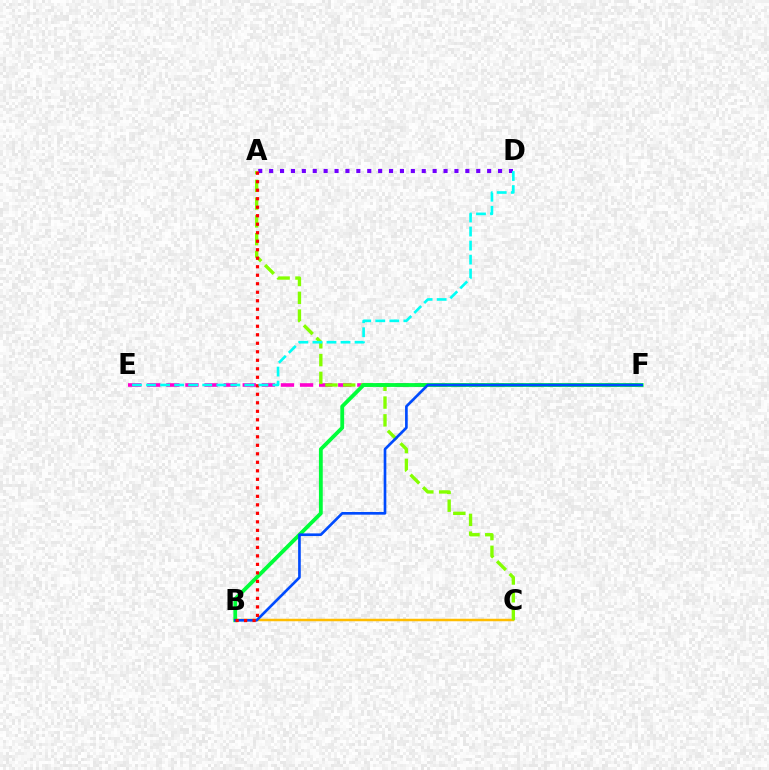{('E', 'F'): [{'color': '#ff00cf', 'line_style': 'dashed', 'thickness': 2.59}], ('B', 'C'): [{'color': '#ffbd00', 'line_style': 'solid', 'thickness': 1.79}], ('A', 'D'): [{'color': '#7200ff', 'line_style': 'dotted', 'thickness': 2.96}], ('A', 'C'): [{'color': '#84ff00', 'line_style': 'dashed', 'thickness': 2.42}], ('B', 'F'): [{'color': '#00ff39', 'line_style': 'solid', 'thickness': 2.75}, {'color': '#004bff', 'line_style': 'solid', 'thickness': 1.92}], ('A', 'B'): [{'color': '#ff0000', 'line_style': 'dotted', 'thickness': 2.31}], ('D', 'E'): [{'color': '#00fff6', 'line_style': 'dashed', 'thickness': 1.91}]}